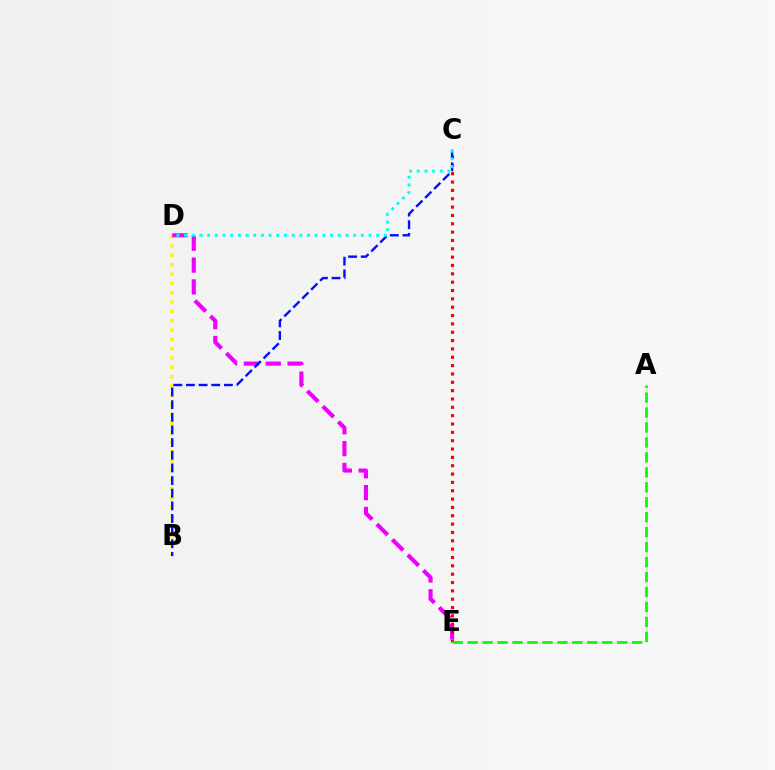{('B', 'D'): [{'color': '#fcf500', 'line_style': 'dotted', 'thickness': 2.53}], ('D', 'E'): [{'color': '#ee00ff', 'line_style': 'dashed', 'thickness': 2.97}], ('C', 'E'): [{'color': '#ff0000', 'line_style': 'dotted', 'thickness': 2.27}], ('B', 'C'): [{'color': '#0010ff', 'line_style': 'dashed', 'thickness': 1.72}], ('A', 'E'): [{'color': '#08ff00', 'line_style': 'dashed', 'thickness': 2.03}], ('C', 'D'): [{'color': '#00fff6', 'line_style': 'dotted', 'thickness': 2.09}]}